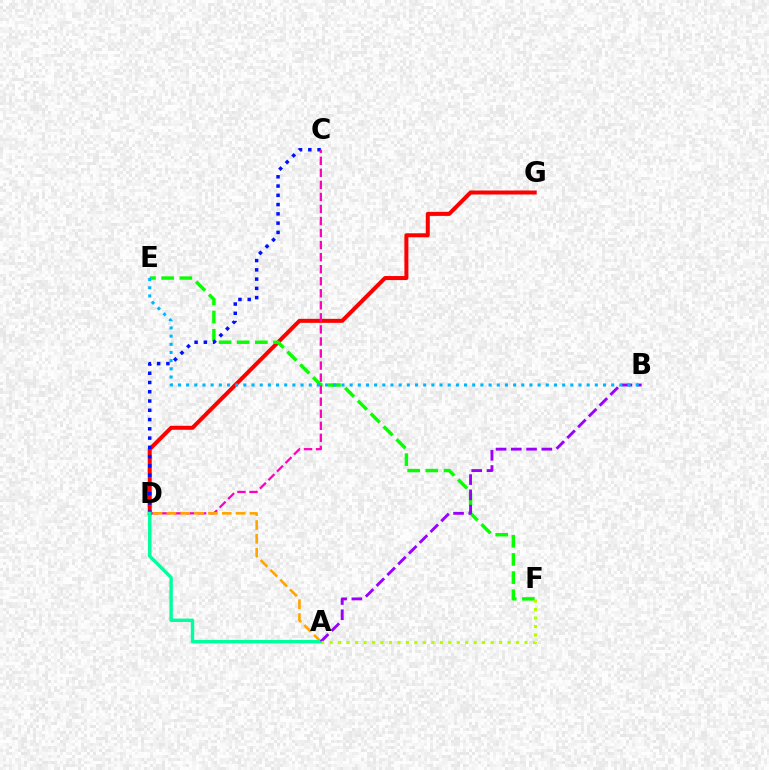{('D', 'G'): [{'color': '#ff0000', 'line_style': 'solid', 'thickness': 2.89}], ('E', 'F'): [{'color': '#08ff00', 'line_style': 'dashed', 'thickness': 2.47}], ('C', 'D'): [{'color': '#0010ff', 'line_style': 'dotted', 'thickness': 2.52}, {'color': '#ff00bd', 'line_style': 'dashed', 'thickness': 1.64}], ('A', 'D'): [{'color': '#ffa500', 'line_style': 'dashed', 'thickness': 1.88}, {'color': '#00ff9d', 'line_style': 'solid', 'thickness': 2.46}], ('A', 'B'): [{'color': '#9b00ff', 'line_style': 'dashed', 'thickness': 2.07}], ('B', 'E'): [{'color': '#00b5ff', 'line_style': 'dotted', 'thickness': 2.22}], ('A', 'F'): [{'color': '#b3ff00', 'line_style': 'dotted', 'thickness': 2.3}]}